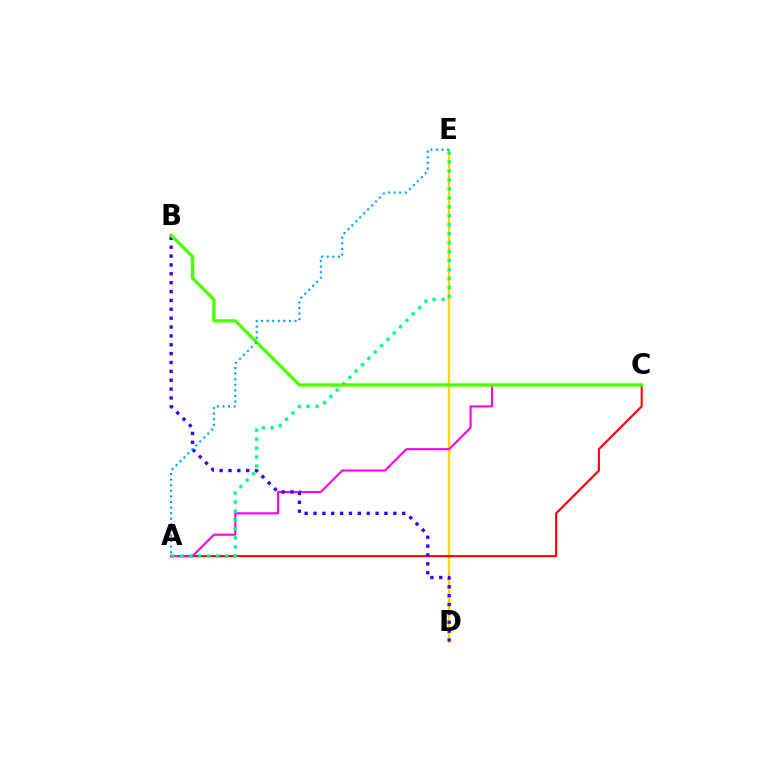{('D', 'E'): [{'color': '#ffd500', 'line_style': 'solid', 'thickness': 1.71}], ('A', 'C'): [{'color': '#ff0000', 'line_style': 'solid', 'thickness': 1.51}, {'color': '#ff00ed', 'line_style': 'solid', 'thickness': 1.51}], ('A', 'E'): [{'color': '#00ff86', 'line_style': 'dotted', 'thickness': 2.44}, {'color': '#009eff', 'line_style': 'dotted', 'thickness': 1.52}], ('B', 'D'): [{'color': '#3700ff', 'line_style': 'dotted', 'thickness': 2.41}], ('B', 'C'): [{'color': '#4fff00', 'line_style': 'solid', 'thickness': 2.39}]}